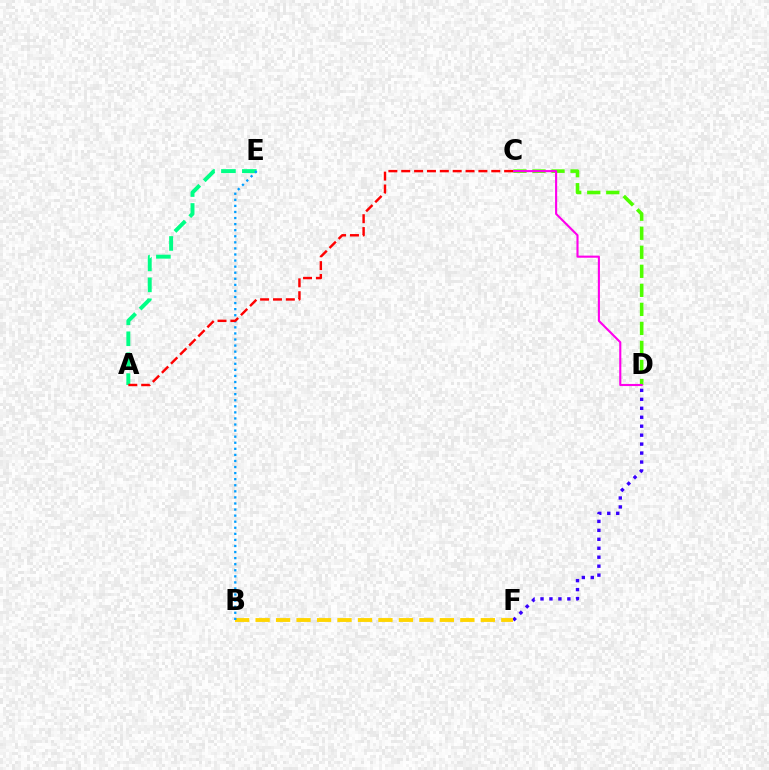{('D', 'F'): [{'color': '#3700ff', 'line_style': 'dotted', 'thickness': 2.43}], ('B', 'F'): [{'color': '#ffd500', 'line_style': 'dashed', 'thickness': 2.78}], ('C', 'D'): [{'color': '#4fff00', 'line_style': 'dashed', 'thickness': 2.59}, {'color': '#ff00ed', 'line_style': 'solid', 'thickness': 1.52}], ('A', 'E'): [{'color': '#00ff86', 'line_style': 'dashed', 'thickness': 2.84}], ('B', 'E'): [{'color': '#009eff', 'line_style': 'dotted', 'thickness': 1.65}], ('A', 'C'): [{'color': '#ff0000', 'line_style': 'dashed', 'thickness': 1.75}]}